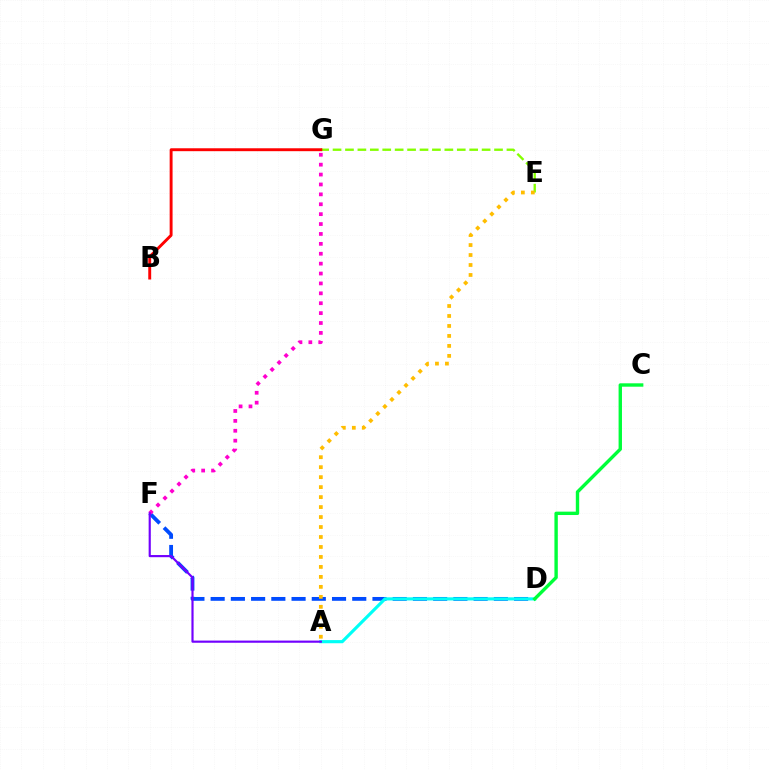{('E', 'G'): [{'color': '#84ff00', 'line_style': 'dashed', 'thickness': 1.69}], ('D', 'F'): [{'color': '#004bff', 'line_style': 'dashed', 'thickness': 2.75}], ('A', 'D'): [{'color': '#00fff6', 'line_style': 'solid', 'thickness': 2.26}], ('B', 'G'): [{'color': '#ff0000', 'line_style': 'solid', 'thickness': 2.1}], ('A', 'E'): [{'color': '#ffbd00', 'line_style': 'dotted', 'thickness': 2.71}], ('F', 'G'): [{'color': '#ff00cf', 'line_style': 'dotted', 'thickness': 2.69}], ('A', 'F'): [{'color': '#7200ff', 'line_style': 'solid', 'thickness': 1.56}], ('C', 'D'): [{'color': '#00ff39', 'line_style': 'solid', 'thickness': 2.44}]}